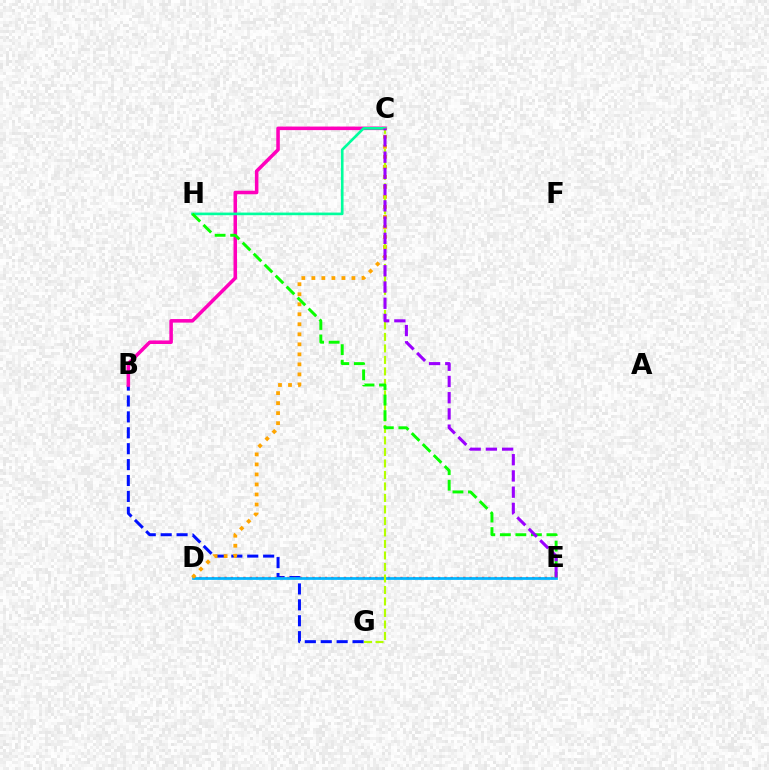{('B', 'G'): [{'color': '#0010ff', 'line_style': 'dashed', 'thickness': 2.16}], ('B', 'C'): [{'color': '#ff00bd', 'line_style': 'solid', 'thickness': 2.55}], ('C', 'H'): [{'color': '#00ff9d', 'line_style': 'solid', 'thickness': 1.9}], ('D', 'E'): [{'color': '#ff0000', 'line_style': 'dotted', 'thickness': 1.71}, {'color': '#00b5ff', 'line_style': 'solid', 'thickness': 1.97}], ('C', 'D'): [{'color': '#ffa500', 'line_style': 'dotted', 'thickness': 2.72}], ('C', 'G'): [{'color': '#b3ff00', 'line_style': 'dashed', 'thickness': 1.56}], ('E', 'H'): [{'color': '#08ff00', 'line_style': 'dashed', 'thickness': 2.11}], ('C', 'E'): [{'color': '#9b00ff', 'line_style': 'dashed', 'thickness': 2.21}]}